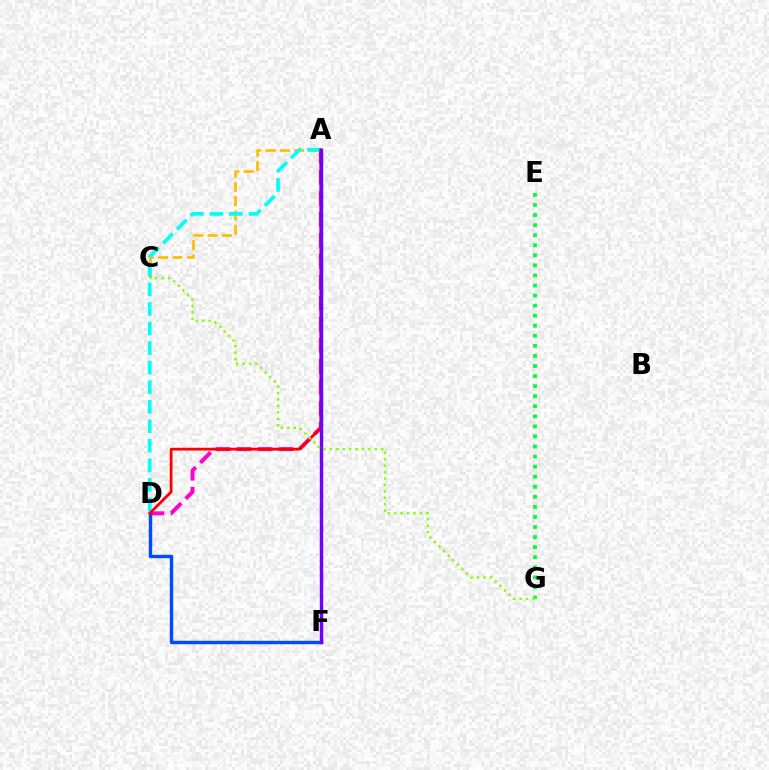{('A', 'C'): [{'color': '#ffbd00', 'line_style': 'dashed', 'thickness': 1.94}], ('A', 'D'): [{'color': '#ff00cf', 'line_style': 'dashed', 'thickness': 2.85}, {'color': '#00fff6', 'line_style': 'dashed', 'thickness': 2.65}, {'color': '#ff0000', 'line_style': 'solid', 'thickness': 2.01}], ('D', 'F'): [{'color': '#004bff', 'line_style': 'solid', 'thickness': 2.46}], ('E', 'G'): [{'color': '#00ff39', 'line_style': 'dotted', 'thickness': 2.73}], ('A', 'F'): [{'color': '#7200ff', 'line_style': 'solid', 'thickness': 2.46}], ('C', 'G'): [{'color': '#84ff00', 'line_style': 'dotted', 'thickness': 1.75}]}